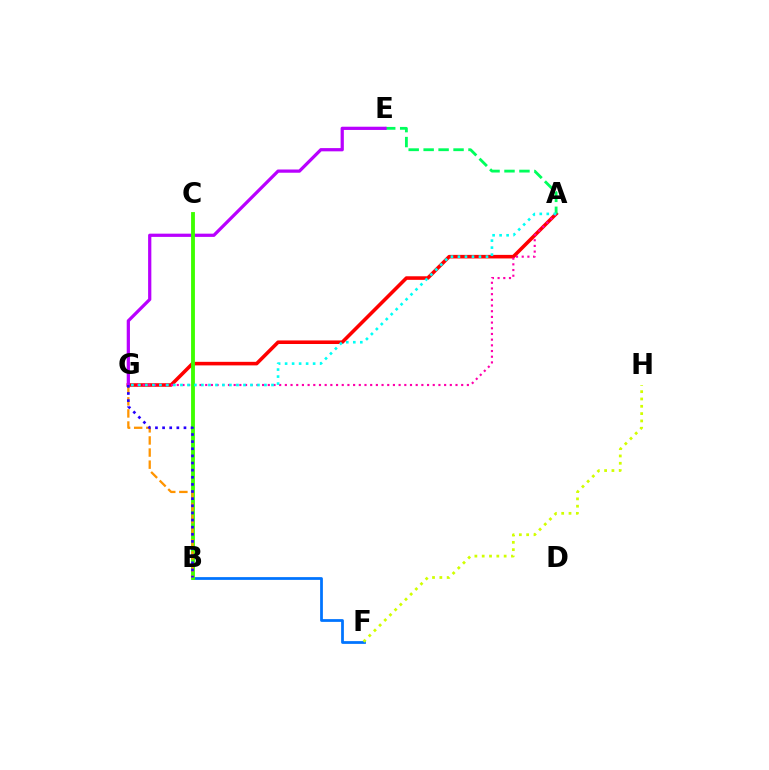{('A', 'G'): [{'color': '#ff0000', 'line_style': 'solid', 'thickness': 2.57}, {'color': '#ff00ac', 'line_style': 'dotted', 'thickness': 1.55}, {'color': '#00fff6', 'line_style': 'dotted', 'thickness': 1.9}], ('A', 'E'): [{'color': '#00ff5c', 'line_style': 'dashed', 'thickness': 2.03}], ('E', 'G'): [{'color': '#b900ff', 'line_style': 'solid', 'thickness': 2.33}], ('B', 'F'): [{'color': '#0074ff', 'line_style': 'solid', 'thickness': 1.99}], ('B', 'C'): [{'color': '#3dff00', 'line_style': 'solid', 'thickness': 2.77}], ('F', 'H'): [{'color': '#d1ff00', 'line_style': 'dotted', 'thickness': 1.99}], ('B', 'G'): [{'color': '#ff9400', 'line_style': 'dashed', 'thickness': 1.64}, {'color': '#2500ff', 'line_style': 'dotted', 'thickness': 1.94}]}